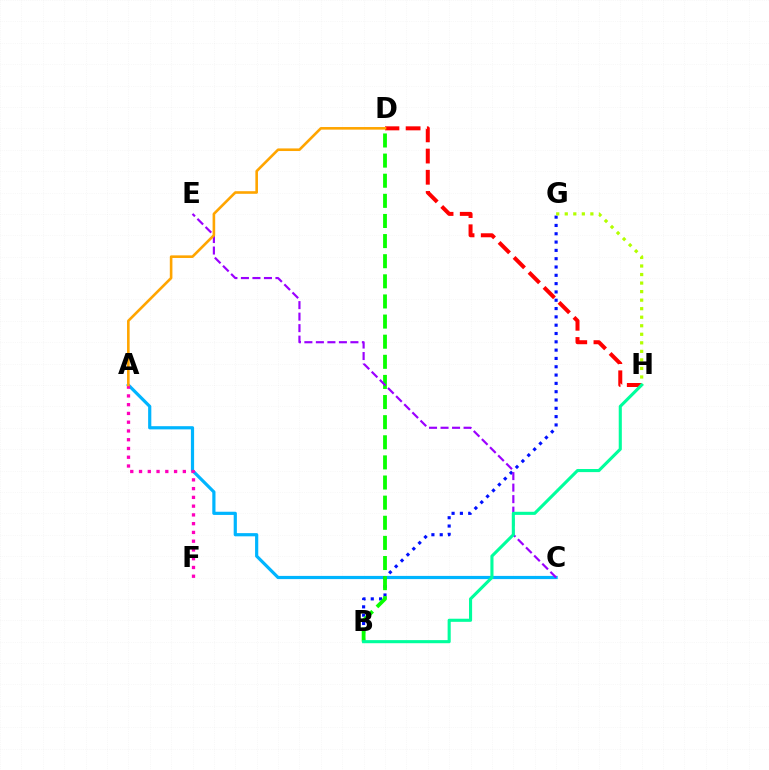{('A', 'C'): [{'color': '#00b5ff', 'line_style': 'solid', 'thickness': 2.3}], ('D', 'H'): [{'color': '#ff0000', 'line_style': 'dashed', 'thickness': 2.88}], ('B', 'G'): [{'color': '#0010ff', 'line_style': 'dotted', 'thickness': 2.26}], ('B', 'D'): [{'color': '#08ff00', 'line_style': 'dashed', 'thickness': 2.73}], ('G', 'H'): [{'color': '#b3ff00', 'line_style': 'dotted', 'thickness': 2.32}], ('C', 'E'): [{'color': '#9b00ff', 'line_style': 'dashed', 'thickness': 1.56}], ('A', 'F'): [{'color': '#ff00bd', 'line_style': 'dotted', 'thickness': 2.38}], ('B', 'H'): [{'color': '#00ff9d', 'line_style': 'solid', 'thickness': 2.23}], ('A', 'D'): [{'color': '#ffa500', 'line_style': 'solid', 'thickness': 1.88}]}